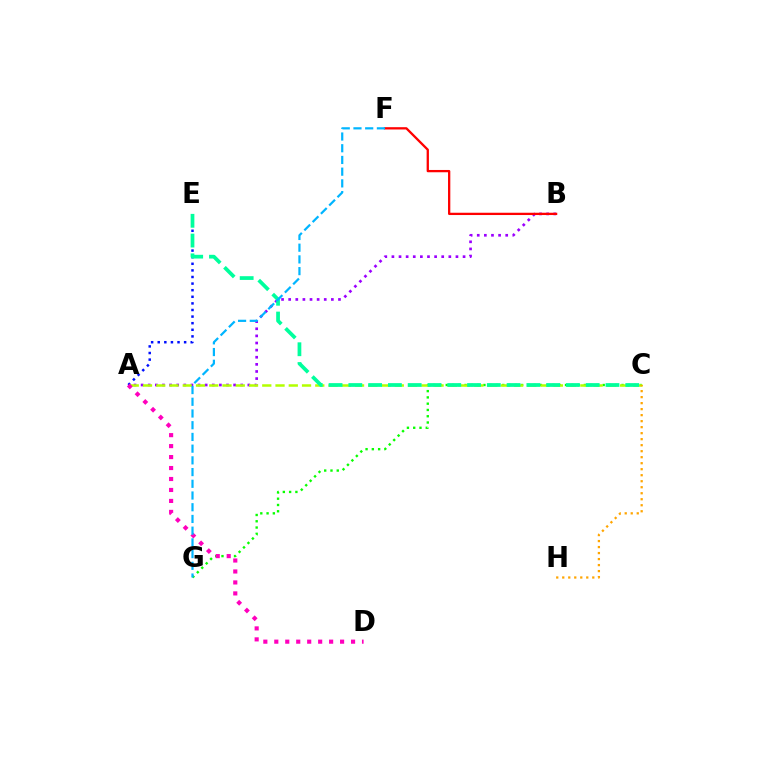{('A', 'B'): [{'color': '#9b00ff', 'line_style': 'dotted', 'thickness': 1.93}], ('B', 'F'): [{'color': '#ff0000', 'line_style': 'solid', 'thickness': 1.65}], ('C', 'G'): [{'color': '#08ff00', 'line_style': 'dotted', 'thickness': 1.71}], ('A', 'E'): [{'color': '#0010ff', 'line_style': 'dotted', 'thickness': 1.79}], ('A', 'C'): [{'color': '#b3ff00', 'line_style': 'dashed', 'thickness': 1.8}], ('C', 'E'): [{'color': '#00ff9d', 'line_style': 'dashed', 'thickness': 2.69}], ('C', 'H'): [{'color': '#ffa500', 'line_style': 'dotted', 'thickness': 1.63}], ('A', 'D'): [{'color': '#ff00bd', 'line_style': 'dotted', 'thickness': 2.98}], ('F', 'G'): [{'color': '#00b5ff', 'line_style': 'dashed', 'thickness': 1.59}]}